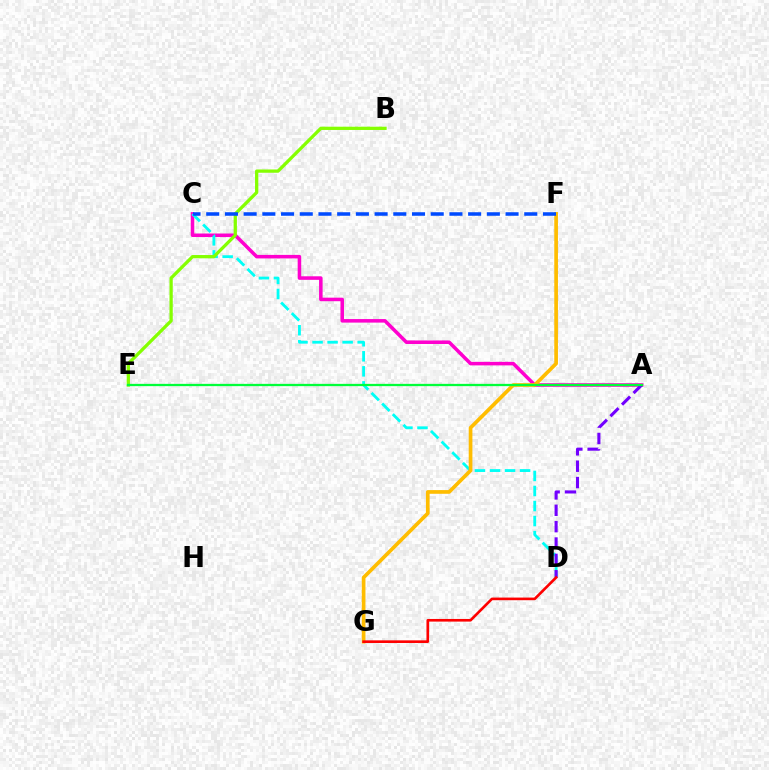{('A', 'C'): [{'color': '#ff00cf', 'line_style': 'solid', 'thickness': 2.55}], ('C', 'D'): [{'color': '#00fff6', 'line_style': 'dashed', 'thickness': 2.04}], ('B', 'E'): [{'color': '#84ff00', 'line_style': 'solid', 'thickness': 2.36}], ('A', 'D'): [{'color': '#7200ff', 'line_style': 'dashed', 'thickness': 2.22}], ('F', 'G'): [{'color': '#ffbd00', 'line_style': 'solid', 'thickness': 2.65}], ('C', 'F'): [{'color': '#004bff', 'line_style': 'dashed', 'thickness': 2.54}], ('A', 'E'): [{'color': '#00ff39', 'line_style': 'solid', 'thickness': 1.64}], ('D', 'G'): [{'color': '#ff0000', 'line_style': 'solid', 'thickness': 1.9}]}